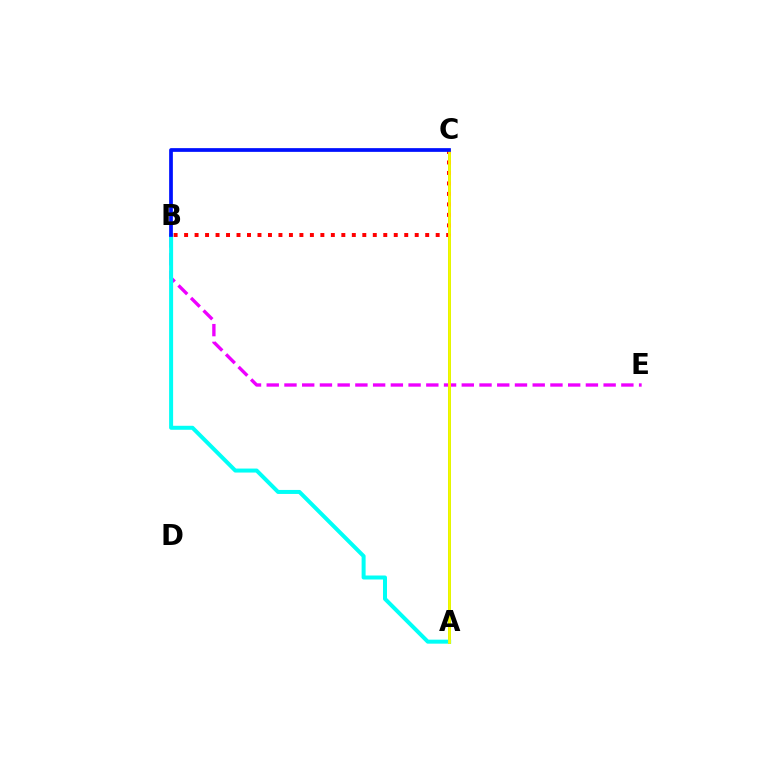{('A', 'C'): [{'color': '#08ff00', 'line_style': 'solid', 'thickness': 2.11}, {'color': '#fcf500', 'line_style': 'solid', 'thickness': 2.01}], ('B', 'E'): [{'color': '#ee00ff', 'line_style': 'dashed', 'thickness': 2.41}], ('B', 'C'): [{'color': '#ff0000', 'line_style': 'dotted', 'thickness': 2.85}, {'color': '#0010ff', 'line_style': 'solid', 'thickness': 2.68}], ('A', 'B'): [{'color': '#00fff6', 'line_style': 'solid', 'thickness': 2.88}]}